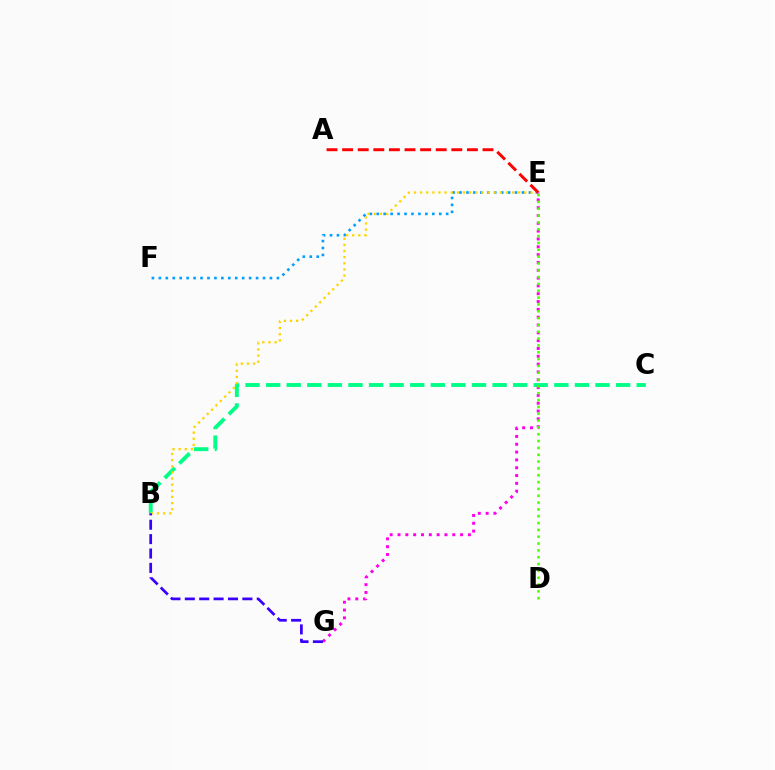{('E', 'F'): [{'color': '#009eff', 'line_style': 'dotted', 'thickness': 1.89}], ('B', 'C'): [{'color': '#00ff86', 'line_style': 'dashed', 'thickness': 2.8}], ('B', 'E'): [{'color': '#ffd500', 'line_style': 'dotted', 'thickness': 1.67}], ('E', 'G'): [{'color': '#ff00ed', 'line_style': 'dotted', 'thickness': 2.13}], ('A', 'E'): [{'color': '#ff0000', 'line_style': 'dashed', 'thickness': 2.12}], ('D', 'E'): [{'color': '#4fff00', 'line_style': 'dotted', 'thickness': 1.86}], ('B', 'G'): [{'color': '#3700ff', 'line_style': 'dashed', 'thickness': 1.95}]}